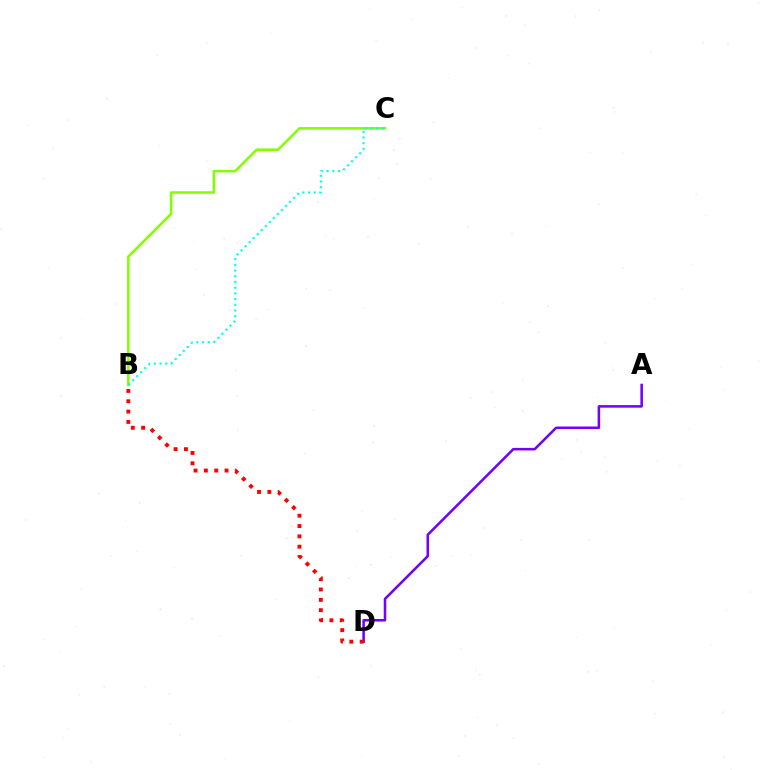{('A', 'D'): [{'color': '#7200ff', 'line_style': 'solid', 'thickness': 1.83}], ('B', 'D'): [{'color': '#ff0000', 'line_style': 'dotted', 'thickness': 2.81}], ('B', 'C'): [{'color': '#84ff00', 'line_style': 'solid', 'thickness': 1.84}, {'color': '#00fff6', 'line_style': 'dotted', 'thickness': 1.55}]}